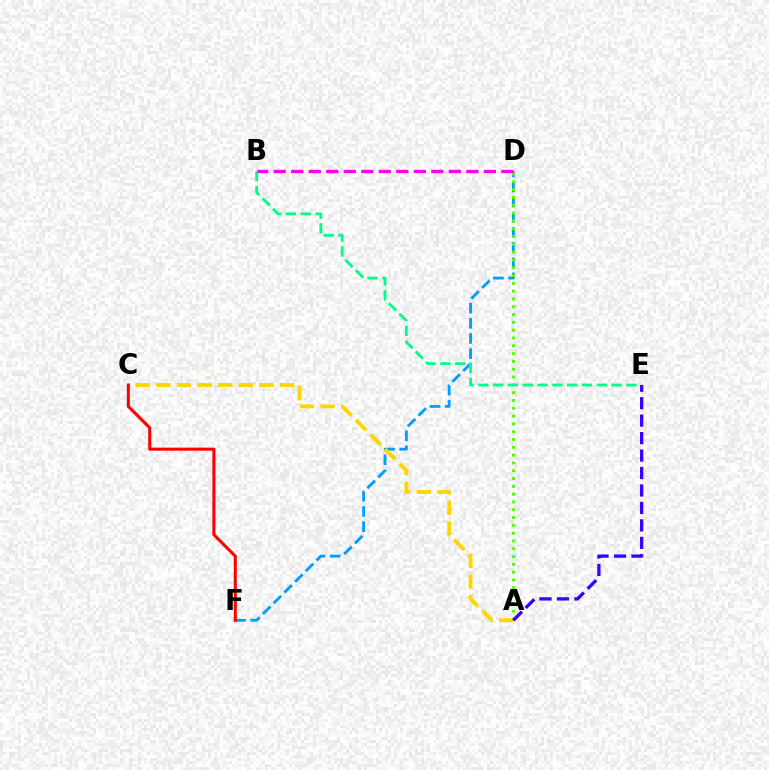{('D', 'F'): [{'color': '#009eff', 'line_style': 'dashed', 'thickness': 2.06}], ('A', 'D'): [{'color': '#4fff00', 'line_style': 'dotted', 'thickness': 2.12}], ('A', 'C'): [{'color': '#ffd500', 'line_style': 'dashed', 'thickness': 2.8}], ('B', 'E'): [{'color': '#00ff86', 'line_style': 'dashed', 'thickness': 2.01}], ('B', 'D'): [{'color': '#ff00ed', 'line_style': 'dashed', 'thickness': 2.38}], ('C', 'F'): [{'color': '#ff0000', 'line_style': 'solid', 'thickness': 2.19}], ('A', 'E'): [{'color': '#3700ff', 'line_style': 'dashed', 'thickness': 2.37}]}